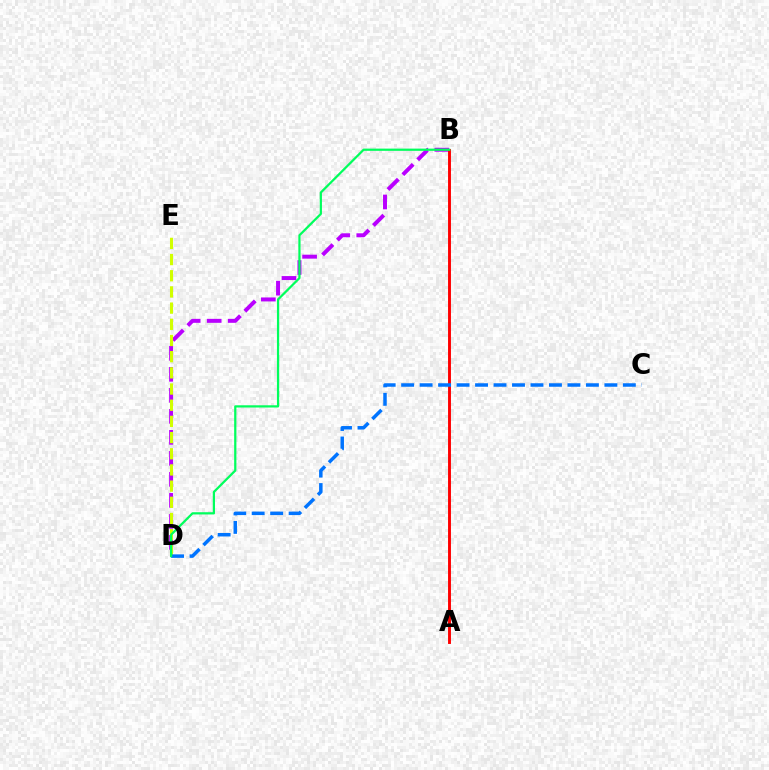{('B', 'D'): [{'color': '#b900ff', 'line_style': 'dashed', 'thickness': 2.85}, {'color': '#00ff5c', 'line_style': 'solid', 'thickness': 1.61}], ('D', 'E'): [{'color': '#d1ff00', 'line_style': 'dashed', 'thickness': 2.2}], ('A', 'B'): [{'color': '#ff0000', 'line_style': 'solid', 'thickness': 2.09}], ('C', 'D'): [{'color': '#0074ff', 'line_style': 'dashed', 'thickness': 2.51}]}